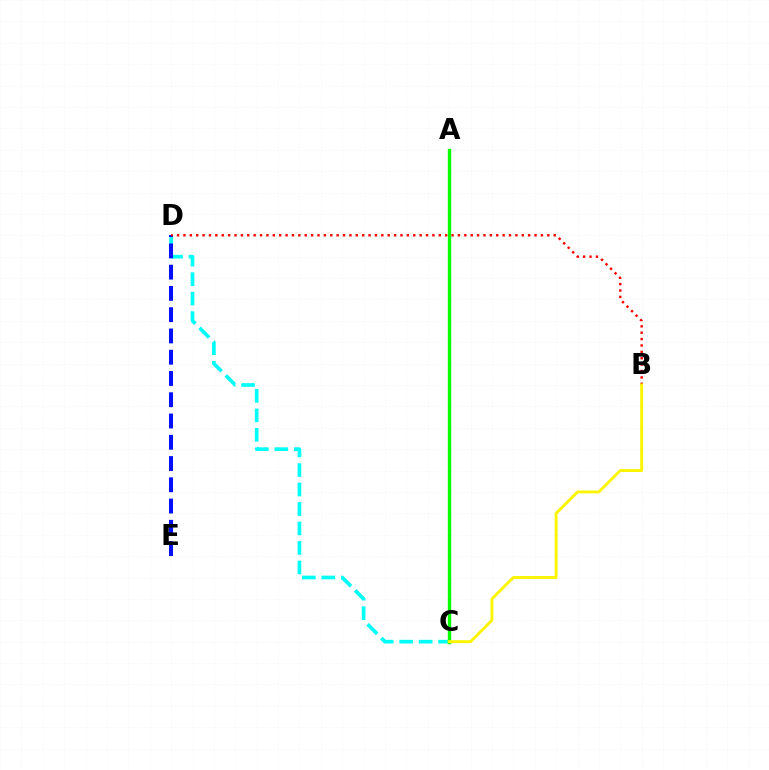{('C', 'D'): [{'color': '#00fff6', 'line_style': 'dashed', 'thickness': 2.65}], ('D', 'E'): [{'color': '#0010ff', 'line_style': 'dashed', 'thickness': 2.89}], ('B', 'D'): [{'color': '#ff0000', 'line_style': 'dotted', 'thickness': 1.73}], ('A', 'C'): [{'color': '#ee00ff', 'line_style': 'dashed', 'thickness': 1.84}, {'color': '#08ff00', 'line_style': 'solid', 'thickness': 2.42}], ('B', 'C'): [{'color': '#fcf500', 'line_style': 'solid', 'thickness': 2.1}]}